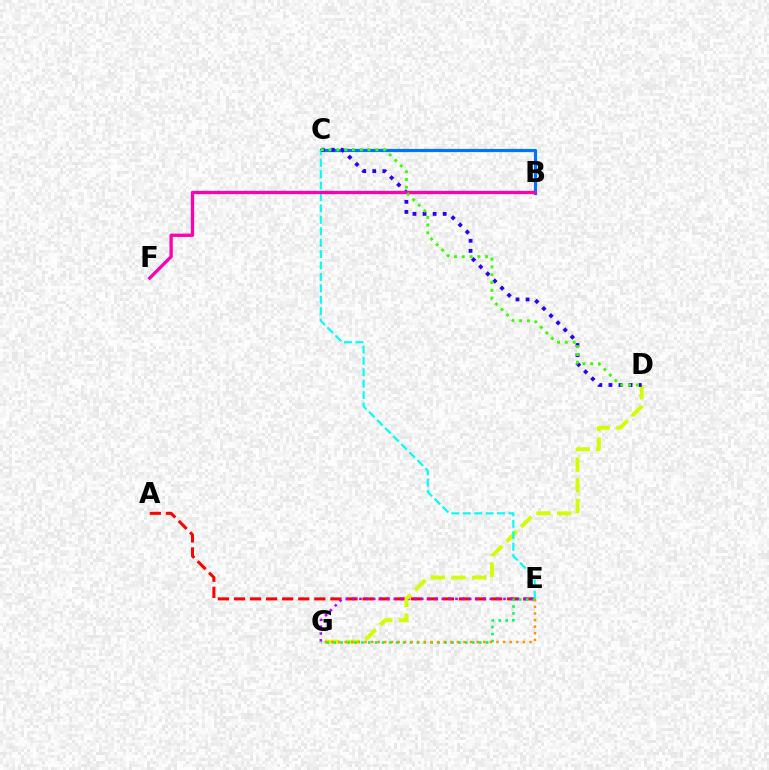{('A', 'E'): [{'color': '#ff0000', 'line_style': 'dashed', 'thickness': 2.18}], ('B', 'C'): [{'color': '#0074ff', 'line_style': 'solid', 'thickness': 2.3}], ('E', 'G'): [{'color': '#b900ff', 'line_style': 'dotted', 'thickness': 1.86}, {'color': '#00ff5c', 'line_style': 'dotted', 'thickness': 1.88}, {'color': '#ff9400', 'line_style': 'dotted', 'thickness': 1.79}], ('D', 'G'): [{'color': '#d1ff00', 'line_style': 'dashed', 'thickness': 2.81}], ('C', 'E'): [{'color': '#00fff6', 'line_style': 'dashed', 'thickness': 1.55}], ('C', 'D'): [{'color': '#2500ff', 'line_style': 'dotted', 'thickness': 2.73}, {'color': '#3dff00', 'line_style': 'dotted', 'thickness': 2.12}], ('B', 'F'): [{'color': '#ff00ac', 'line_style': 'solid', 'thickness': 2.39}]}